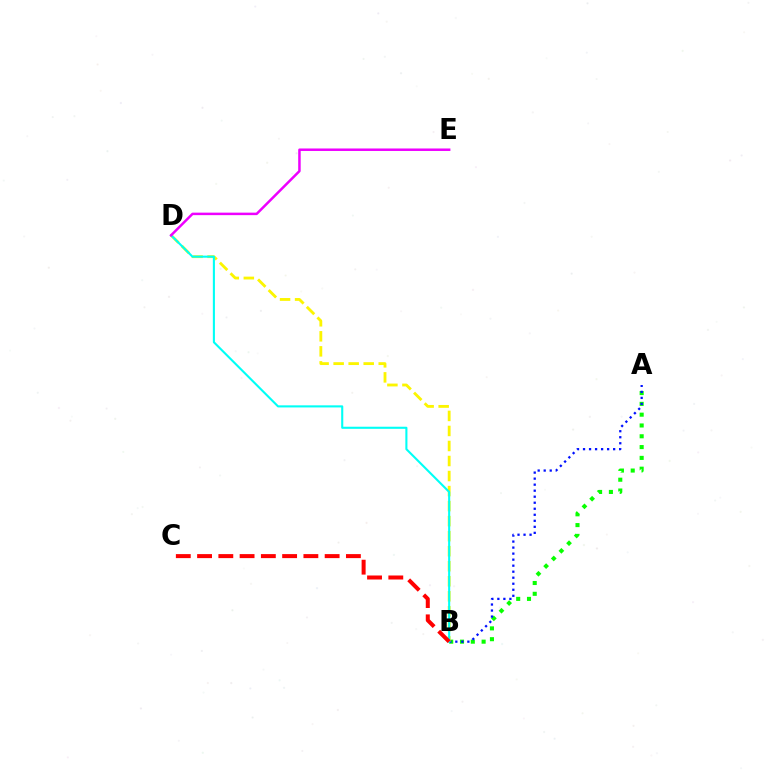{('A', 'B'): [{'color': '#08ff00', 'line_style': 'dotted', 'thickness': 2.94}, {'color': '#0010ff', 'line_style': 'dotted', 'thickness': 1.64}], ('B', 'D'): [{'color': '#fcf500', 'line_style': 'dashed', 'thickness': 2.04}, {'color': '#00fff6', 'line_style': 'solid', 'thickness': 1.51}], ('B', 'C'): [{'color': '#ff0000', 'line_style': 'dashed', 'thickness': 2.89}], ('D', 'E'): [{'color': '#ee00ff', 'line_style': 'solid', 'thickness': 1.8}]}